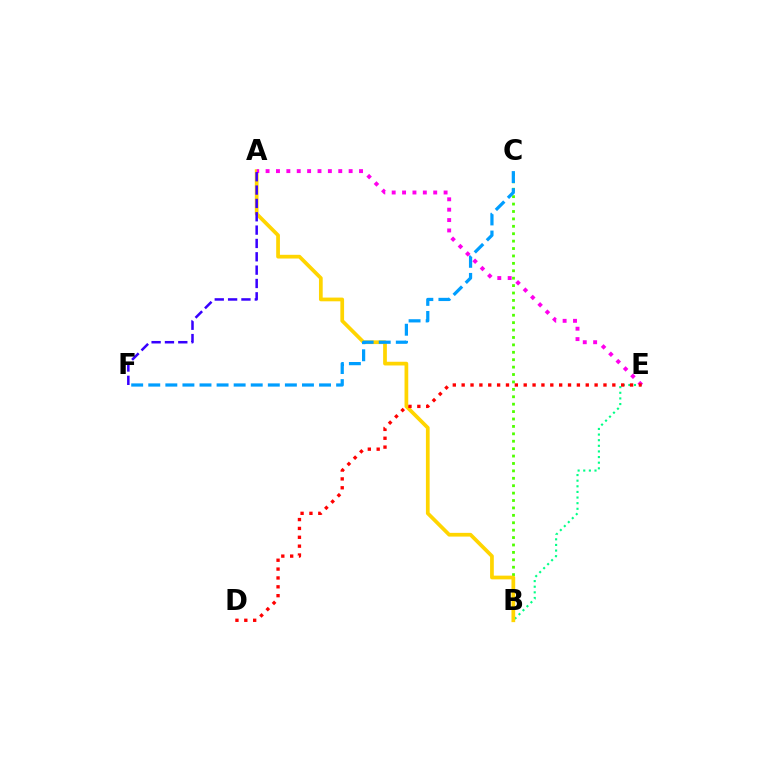{('B', 'E'): [{'color': '#00ff86', 'line_style': 'dotted', 'thickness': 1.53}], ('B', 'C'): [{'color': '#4fff00', 'line_style': 'dotted', 'thickness': 2.01}], ('A', 'B'): [{'color': '#ffd500', 'line_style': 'solid', 'thickness': 2.68}], ('A', 'E'): [{'color': '#ff00ed', 'line_style': 'dotted', 'thickness': 2.82}], ('D', 'E'): [{'color': '#ff0000', 'line_style': 'dotted', 'thickness': 2.41}], ('C', 'F'): [{'color': '#009eff', 'line_style': 'dashed', 'thickness': 2.32}], ('A', 'F'): [{'color': '#3700ff', 'line_style': 'dashed', 'thickness': 1.81}]}